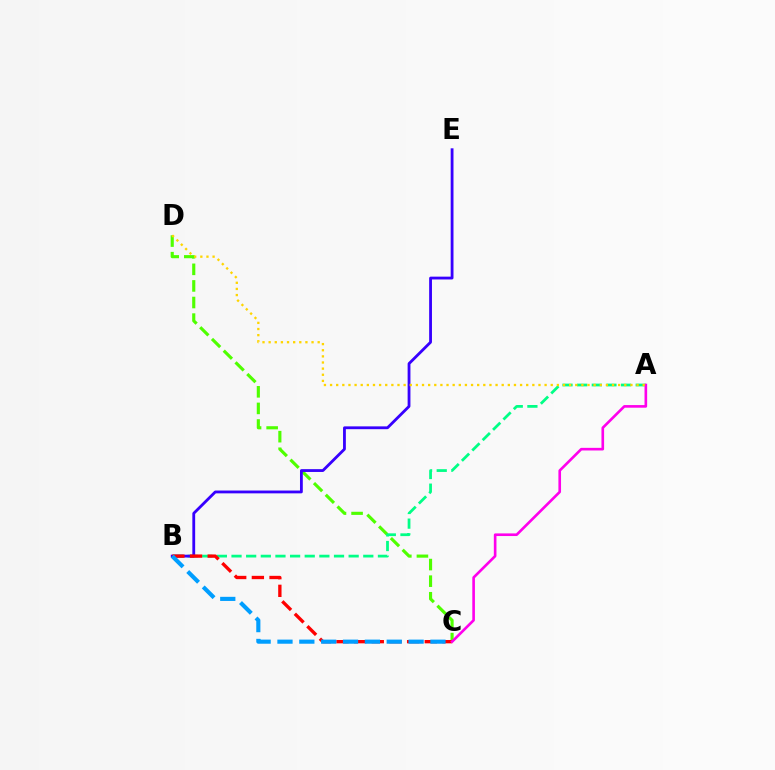{('C', 'D'): [{'color': '#4fff00', 'line_style': 'dashed', 'thickness': 2.25}], ('A', 'B'): [{'color': '#00ff86', 'line_style': 'dashed', 'thickness': 1.99}], ('B', 'E'): [{'color': '#3700ff', 'line_style': 'solid', 'thickness': 2.03}], ('B', 'C'): [{'color': '#ff0000', 'line_style': 'dashed', 'thickness': 2.4}, {'color': '#009eff', 'line_style': 'dashed', 'thickness': 2.97}], ('A', 'C'): [{'color': '#ff00ed', 'line_style': 'solid', 'thickness': 1.89}], ('A', 'D'): [{'color': '#ffd500', 'line_style': 'dotted', 'thickness': 1.67}]}